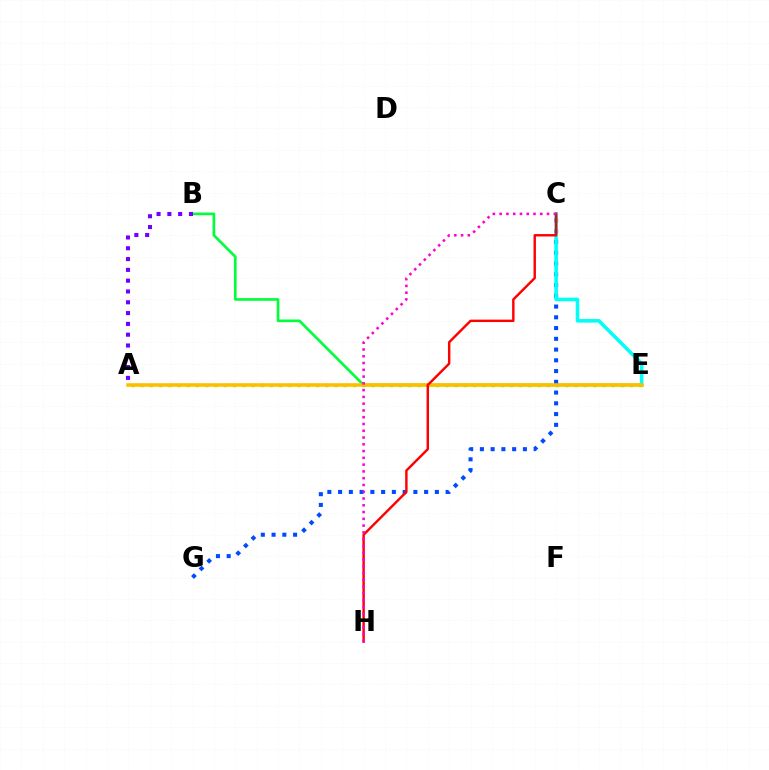{('A', 'E'): [{'color': '#84ff00', 'line_style': 'dotted', 'thickness': 2.51}, {'color': '#ffbd00', 'line_style': 'solid', 'thickness': 2.54}], ('B', 'E'): [{'color': '#00ff39', 'line_style': 'solid', 'thickness': 1.92}], ('C', 'G'): [{'color': '#004bff', 'line_style': 'dotted', 'thickness': 2.92}], ('C', 'E'): [{'color': '#00fff6', 'line_style': 'solid', 'thickness': 2.57}], ('A', 'B'): [{'color': '#7200ff', 'line_style': 'dotted', 'thickness': 2.94}], ('C', 'H'): [{'color': '#ff0000', 'line_style': 'solid', 'thickness': 1.74}, {'color': '#ff00cf', 'line_style': 'dotted', 'thickness': 1.84}]}